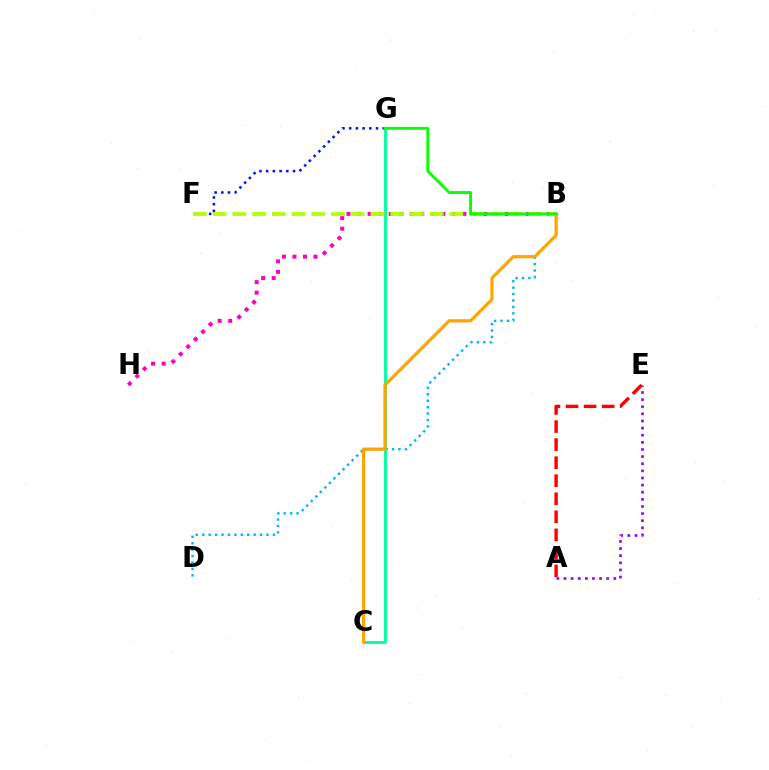{('F', 'G'): [{'color': '#0010ff', 'line_style': 'dotted', 'thickness': 1.82}], ('A', 'E'): [{'color': '#ff0000', 'line_style': 'dashed', 'thickness': 2.45}, {'color': '#9b00ff', 'line_style': 'dotted', 'thickness': 1.94}], ('B', 'H'): [{'color': '#ff00bd', 'line_style': 'dotted', 'thickness': 2.86}], ('B', 'D'): [{'color': '#00b5ff', 'line_style': 'dotted', 'thickness': 1.75}], ('C', 'G'): [{'color': '#00ff9d', 'line_style': 'solid', 'thickness': 2.06}], ('B', 'F'): [{'color': '#b3ff00', 'line_style': 'dashed', 'thickness': 2.68}], ('B', 'C'): [{'color': '#ffa500', 'line_style': 'solid', 'thickness': 2.31}], ('B', 'G'): [{'color': '#08ff00', 'line_style': 'solid', 'thickness': 2.07}]}